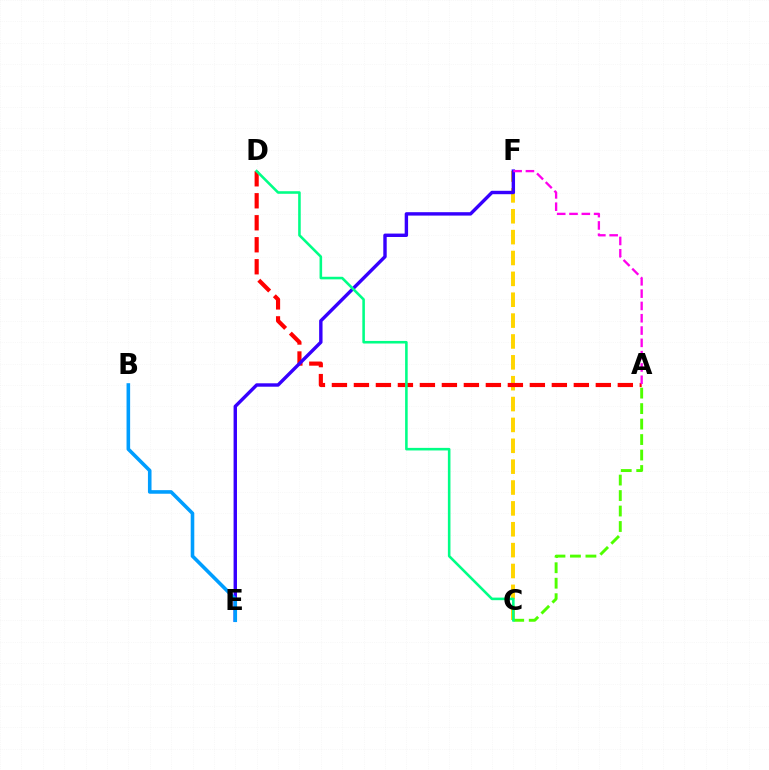{('C', 'F'): [{'color': '#ffd500', 'line_style': 'dashed', 'thickness': 2.83}], ('A', 'C'): [{'color': '#4fff00', 'line_style': 'dashed', 'thickness': 2.1}], ('A', 'D'): [{'color': '#ff0000', 'line_style': 'dashed', 'thickness': 2.99}], ('E', 'F'): [{'color': '#3700ff', 'line_style': 'solid', 'thickness': 2.45}], ('B', 'E'): [{'color': '#009eff', 'line_style': 'solid', 'thickness': 2.58}], ('A', 'F'): [{'color': '#ff00ed', 'line_style': 'dashed', 'thickness': 1.67}], ('C', 'D'): [{'color': '#00ff86', 'line_style': 'solid', 'thickness': 1.86}]}